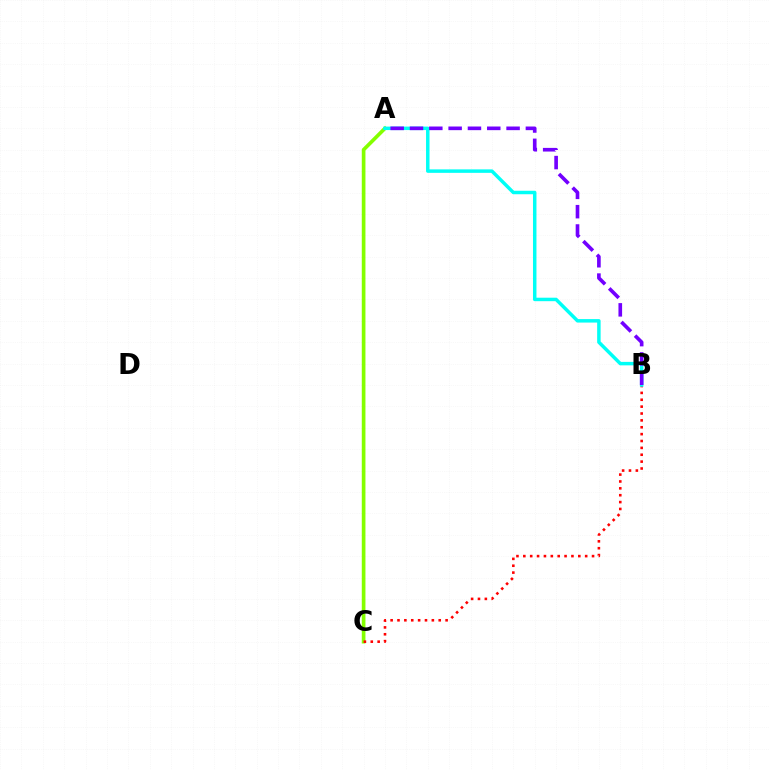{('A', 'C'): [{'color': '#84ff00', 'line_style': 'solid', 'thickness': 2.64}], ('B', 'C'): [{'color': '#ff0000', 'line_style': 'dotted', 'thickness': 1.87}], ('A', 'B'): [{'color': '#00fff6', 'line_style': 'solid', 'thickness': 2.5}, {'color': '#7200ff', 'line_style': 'dashed', 'thickness': 2.62}]}